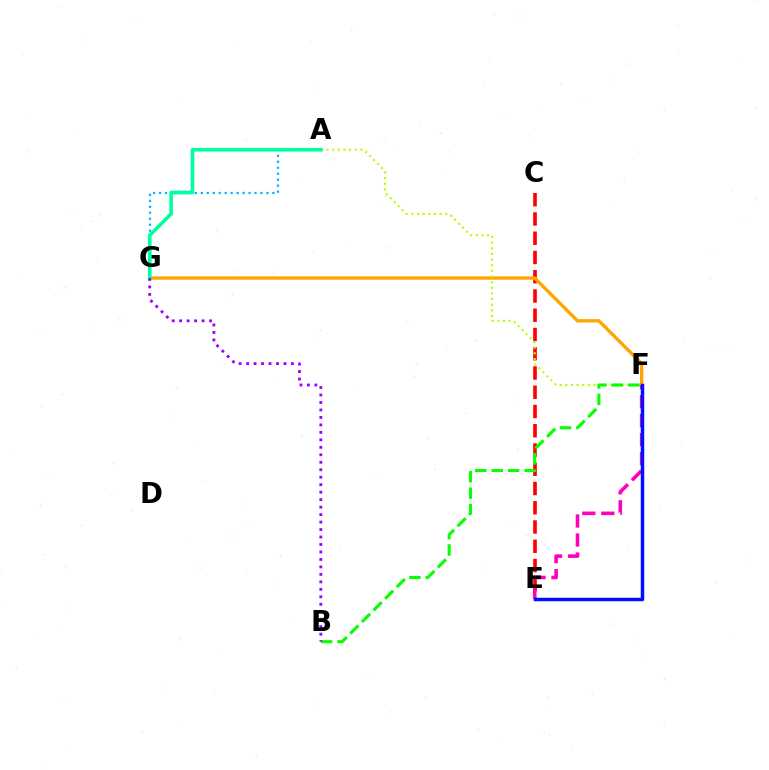{('A', 'G'): [{'color': '#00b5ff', 'line_style': 'dotted', 'thickness': 1.62}, {'color': '#00ff9d', 'line_style': 'solid', 'thickness': 2.61}], ('C', 'E'): [{'color': '#ff0000', 'line_style': 'dashed', 'thickness': 2.62}], ('F', 'G'): [{'color': '#ffa500', 'line_style': 'solid', 'thickness': 2.41}], ('A', 'F'): [{'color': '#b3ff00', 'line_style': 'dotted', 'thickness': 1.53}], ('B', 'F'): [{'color': '#08ff00', 'line_style': 'dashed', 'thickness': 2.23}], ('E', 'F'): [{'color': '#ff00bd', 'line_style': 'dashed', 'thickness': 2.58}, {'color': '#0010ff', 'line_style': 'solid', 'thickness': 2.52}], ('B', 'G'): [{'color': '#9b00ff', 'line_style': 'dotted', 'thickness': 2.03}]}